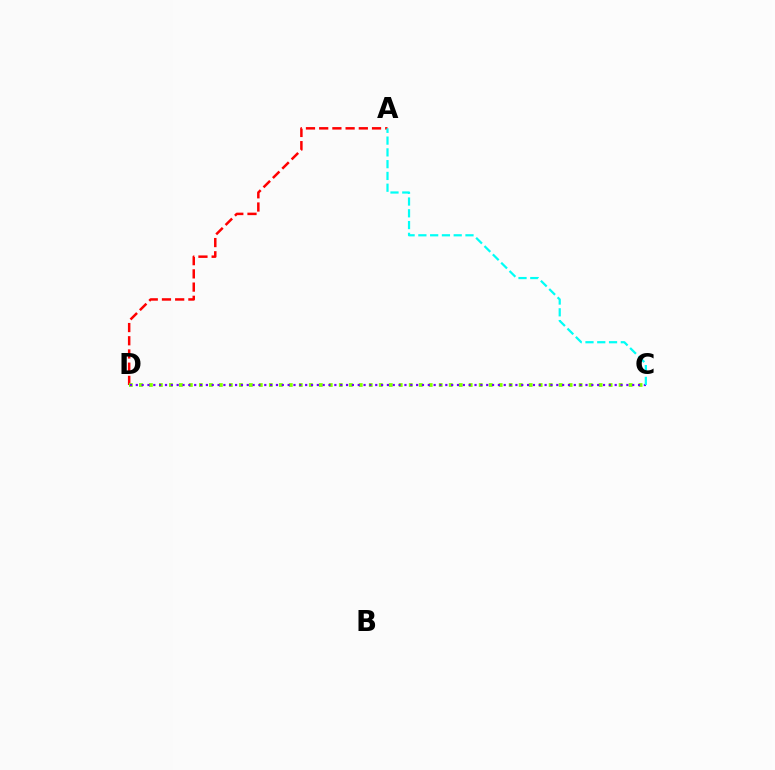{('A', 'D'): [{'color': '#ff0000', 'line_style': 'dashed', 'thickness': 1.79}], ('C', 'D'): [{'color': '#84ff00', 'line_style': 'dotted', 'thickness': 2.72}, {'color': '#7200ff', 'line_style': 'dotted', 'thickness': 1.59}], ('A', 'C'): [{'color': '#00fff6', 'line_style': 'dashed', 'thickness': 1.6}]}